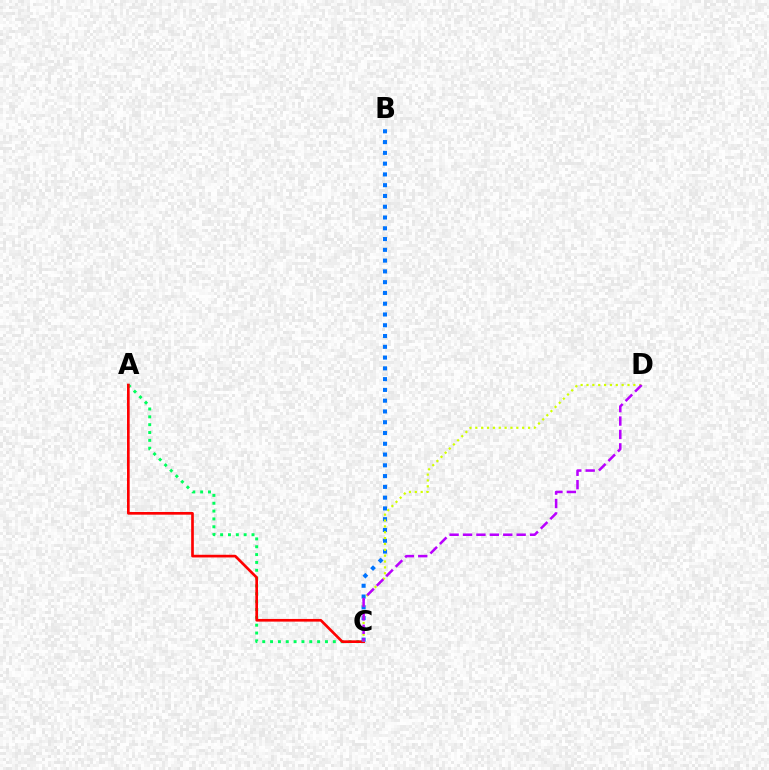{('A', 'C'): [{'color': '#00ff5c', 'line_style': 'dotted', 'thickness': 2.13}, {'color': '#ff0000', 'line_style': 'solid', 'thickness': 1.92}], ('B', 'C'): [{'color': '#0074ff', 'line_style': 'dotted', 'thickness': 2.93}], ('C', 'D'): [{'color': '#d1ff00', 'line_style': 'dotted', 'thickness': 1.59}, {'color': '#b900ff', 'line_style': 'dashed', 'thickness': 1.82}]}